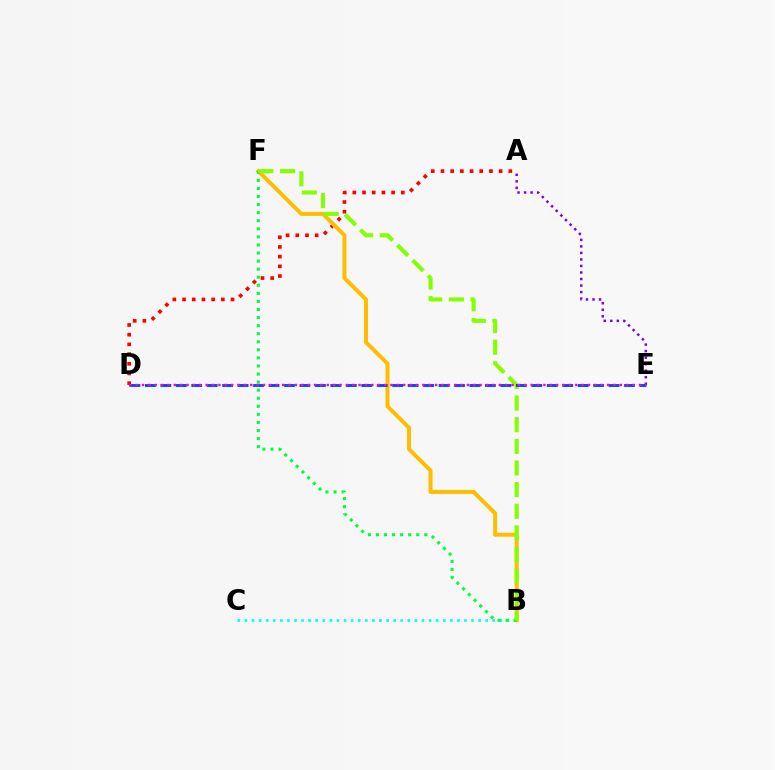{('B', 'C'): [{'color': '#00fff6', 'line_style': 'dotted', 'thickness': 1.92}], ('A', 'D'): [{'color': '#ff0000', 'line_style': 'dotted', 'thickness': 2.63}], ('A', 'E'): [{'color': '#7200ff', 'line_style': 'dotted', 'thickness': 1.77}], ('B', 'F'): [{'color': '#ffbd00', 'line_style': 'solid', 'thickness': 2.86}, {'color': '#00ff39', 'line_style': 'dotted', 'thickness': 2.19}, {'color': '#84ff00', 'line_style': 'dashed', 'thickness': 2.94}], ('D', 'E'): [{'color': '#004bff', 'line_style': 'dashed', 'thickness': 2.1}, {'color': '#ff00cf', 'line_style': 'dotted', 'thickness': 1.73}]}